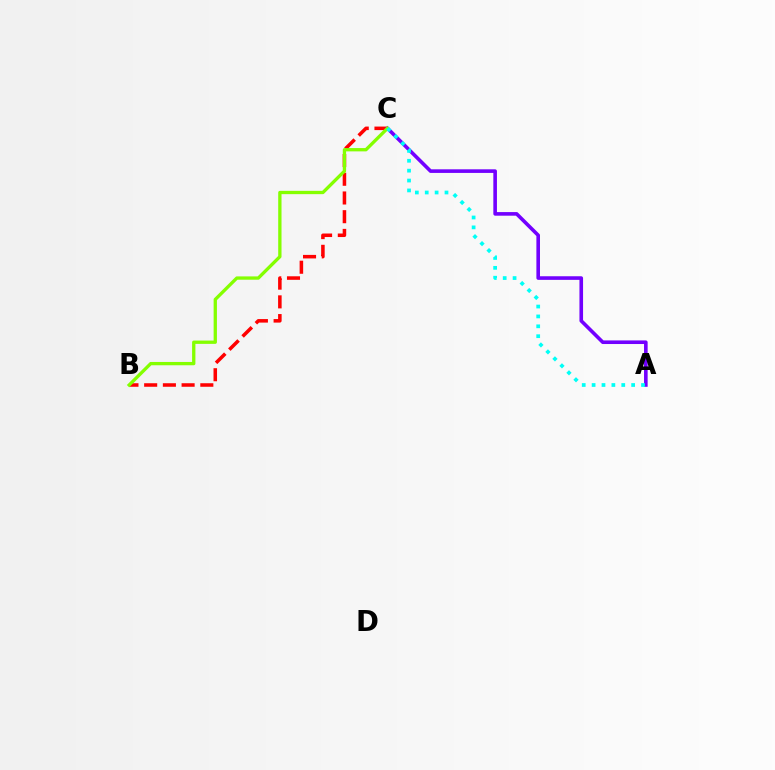{('B', 'C'): [{'color': '#ff0000', 'line_style': 'dashed', 'thickness': 2.54}, {'color': '#84ff00', 'line_style': 'solid', 'thickness': 2.38}], ('A', 'C'): [{'color': '#7200ff', 'line_style': 'solid', 'thickness': 2.6}, {'color': '#00fff6', 'line_style': 'dotted', 'thickness': 2.69}]}